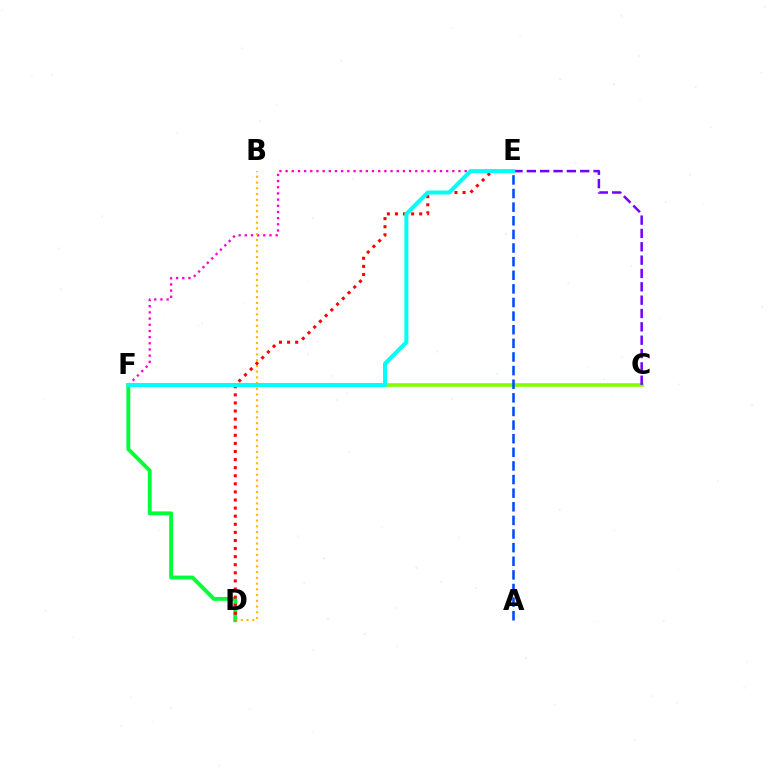{('D', 'F'): [{'color': '#00ff39', 'line_style': 'solid', 'thickness': 2.78}], ('C', 'F'): [{'color': '#84ff00', 'line_style': 'solid', 'thickness': 2.62}], ('E', 'F'): [{'color': '#ff00cf', 'line_style': 'dotted', 'thickness': 1.68}, {'color': '#00fff6', 'line_style': 'solid', 'thickness': 2.87}], ('C', 'E'): [{'color': '#7200ff', 'line_style': 'dashed', 'thickness': 1.81}], ('B', 'D'): [{'color': '#ffbd00', 'line_style': 'dotted', 'thickness': 1.56}], ('D', 'E'): [{'color': '#ff0000', 'line_style': 'dotted', 'thickness': 2.2}], ('A', 'E'): [{'color': '#004bff', 'line_style': 'dashed', 'thickness': 1.85}]}